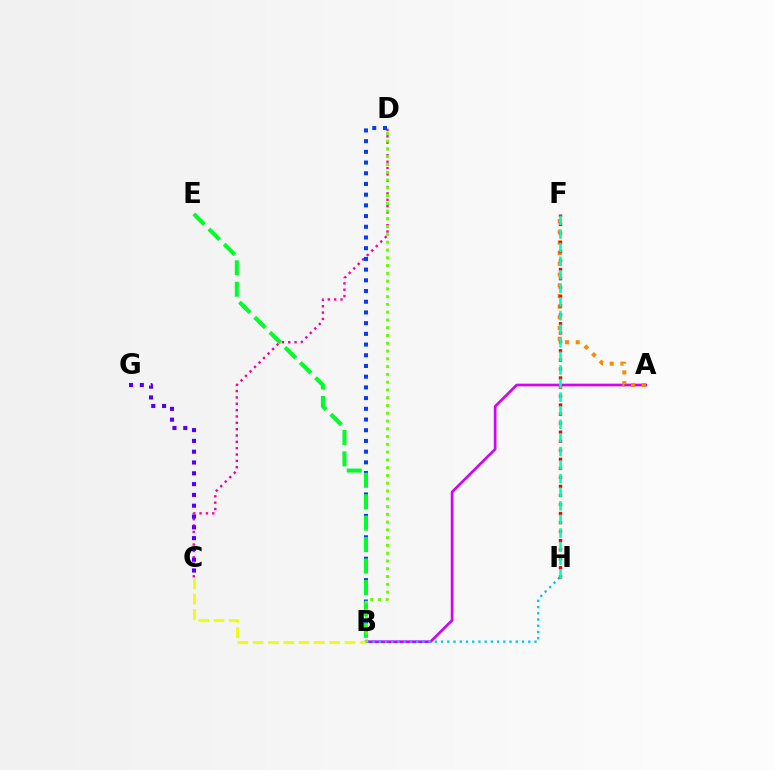{('C', 'D'): [{'color': '#ff00a0', 'line_style': 'dotted', 'thickness': 1.72}], ('A', 'B'): [{'color': '#d600ff', 'line_style': 'solid', 'thickness': 1.93}], ('B', 'D'): [{'color': '#003fff', 'line_style': 'dotted', 'thickness': 2.91}, {'color': '#66ff00', 'line_style': 'dotted', 'thickness': 2.11}], ('B', 'C'): [{'color': '#eeff00', 'line_style': 'dashed', 'thickness': 2.08}], ('B', 'H'): [{'color': '#00c7ff', 'line_style': 'dotted', 'thickness': 1.69}], ('A', 'F'): [{'color': '#ff8800', 'line_style': 'dotted', 'thickness': 2.91}], ('B', 'E'): [{'color': '#00ff27', 'line_style': 'dashed', 'thickness': 2.91}], ('F', 'H'): [{'color': '#ff0000', 'line_style': 'dotted', 'thickness': 2.45}, {'color': '#00ffaf', 'line_style': 'dashed', 'thickness': 1.85}], ('C', 'G'): [{'color': '#4f00ff', 'line_style': 'dotted', 'thickness': 2.94}]}